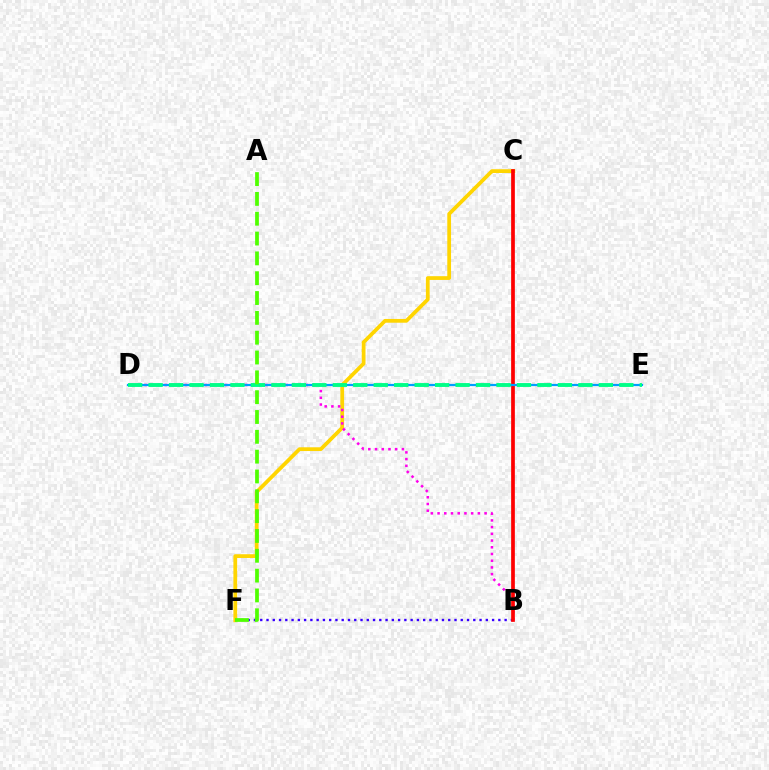{('B', 'F'): [{'color': '#3700ff', 'line_style': 'dotted', 'thickness': 1.7}], ('C', 'F'): [{'color': '#ffd500', 'line_style': 'solid', 'thickness': 2.71}], ('B', 'D'): [{'color': '#ff00ed', 'line_style': 'dotted', 'thickness': 1.82}], ('B', 'C'): [{'color': '#ff0000', 'line_style': 'solid', 'thickness': 2.67}], ('D', 'E'): [{'color': '#009eff', 'line_style': 'solid', 'thickness': 1.59}, {'color': '#00ff86', 'line_style': 'dashed', 'thickness': 2.78}], ('A', 'F'): [{'color': '#4fff00', 'line_style': 'dashed', 'thickness': 2.69}]}